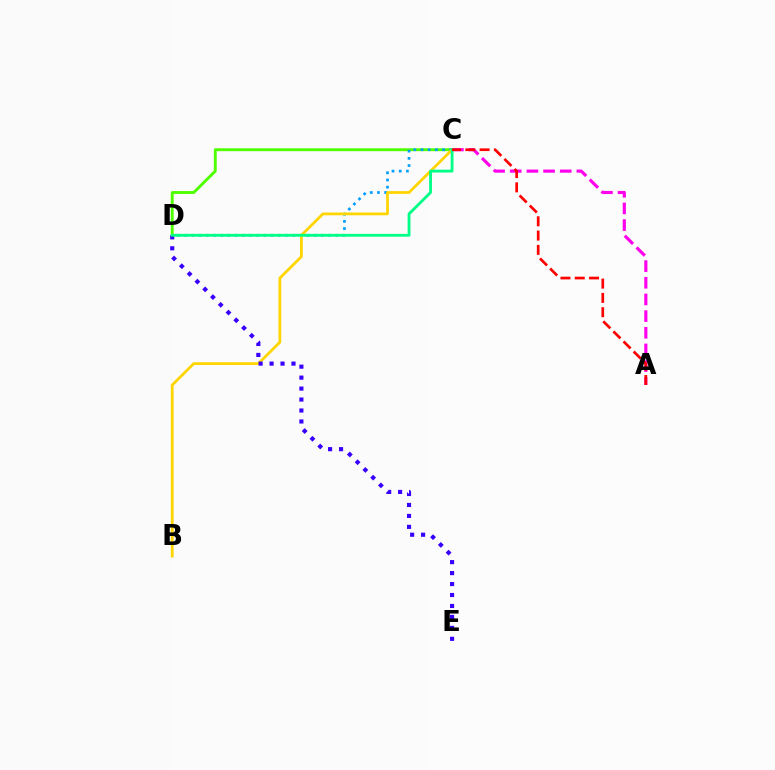{('A', 'C'): [{'color': '#ff00ed', 'line_style': 'dashed', 'thickness': 2.26}, {'color': '#ff0000', 'line_style': 'dashed', 'thickness': 1.94}], ('C', 'D'): [{'color': '#4fff00', 'line_style': 'solid', 'thickness': 2.09}, {'color': '#009eff', 'line_style': 'dotted', 'thickness': 1.95}, {'color': '#00ff86', 'line_style': 'solid', 'thickness': 2.04}], ('B', 'C'): [{'color': '#ffd500', 'line_style': 'solid', 'thickness': 1.99}], ('D', 'E'): [{'color': '#3700ff', 'line_style': 'dotted', 'thickness': 2.98}]}